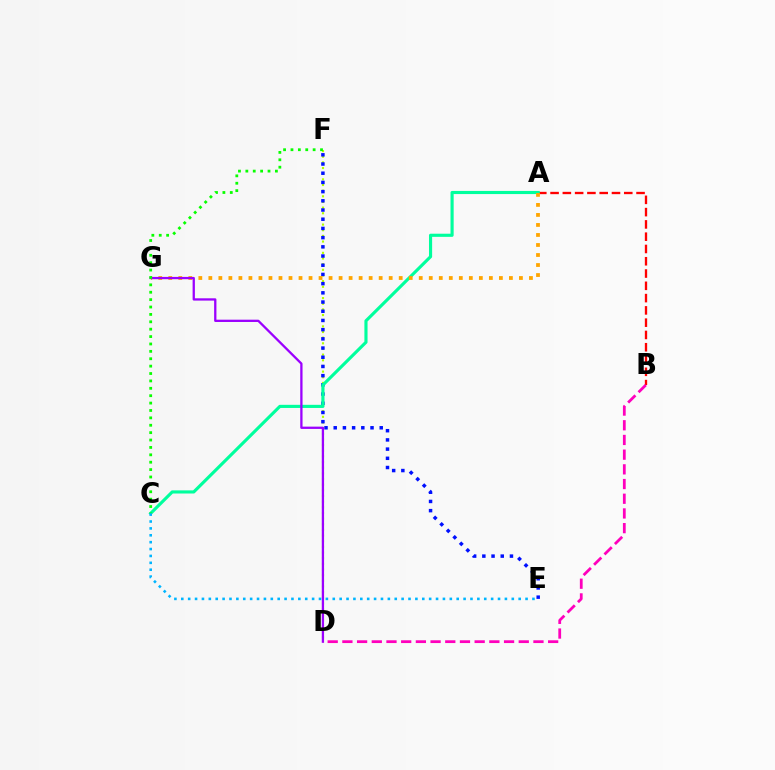{('D', 'F'): [{'color': '#b3ff00', 'line_style': 'dotted', 'thickness': 1.54}], ('A', 'B'): [{'color': '#ff0000', 'line_style': 'dashed', 'thickness': 1.67}], ('E', 'F'): [{'color': '#0010ff', 'line_style': 'dotted', 'thickness': 2.5}], ('A', 'C'): [{'color': '#00ff9d', 'line_style': 'solid', 'thickness': 2.26}], ('A', 'G'): [{'color': '#ffa500', 'line_style': 'dotted', 'thickness': 2.72}], ('D', 'G'): [{'color': '#9b00ff', 'line_style': 'solid', 'thickness': 1.65}], ('C', 'F'): [{'color': '#08ff00', 'line_style': 'dotted', 'thickness': 2.01}], ('B', 'D'): [{'color': '#ff00bd', 'line_style': 'dashed', 'thickness': 2.0}], ('C', 'E'): [{'color': '#00b5ff', 'line_style': 'dotted', 'thickness': 1.87}]}